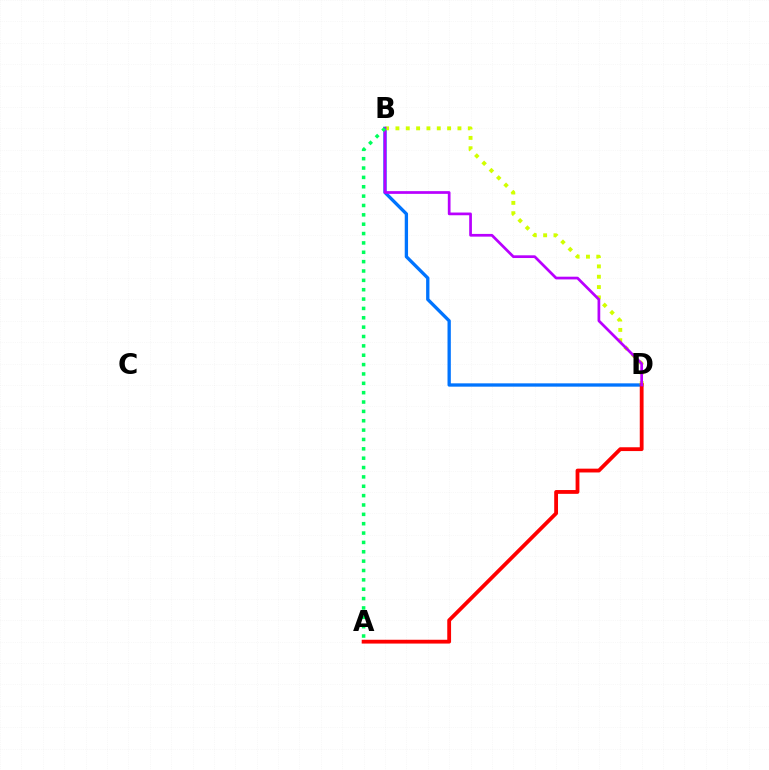{('B', 'D'): [{'color': '#0074ff', 'line_style': 'solid', 'thickness': 2.39}, {'color': '#d1ff00', 'line_style': 'dotted', 'thickness': 2.81}, {'color': '#b900ff', 'line_style': 'solid', 'thickness': 1.96}], ('A', 'D'): [{'color': '#ff0000', 'line_style': 'solid', 'thickness': 2.74}], ('A', 'B'): [{'color': '#00ff5c', 'line_style': 'dotted', 'thickness': 2.54}]}